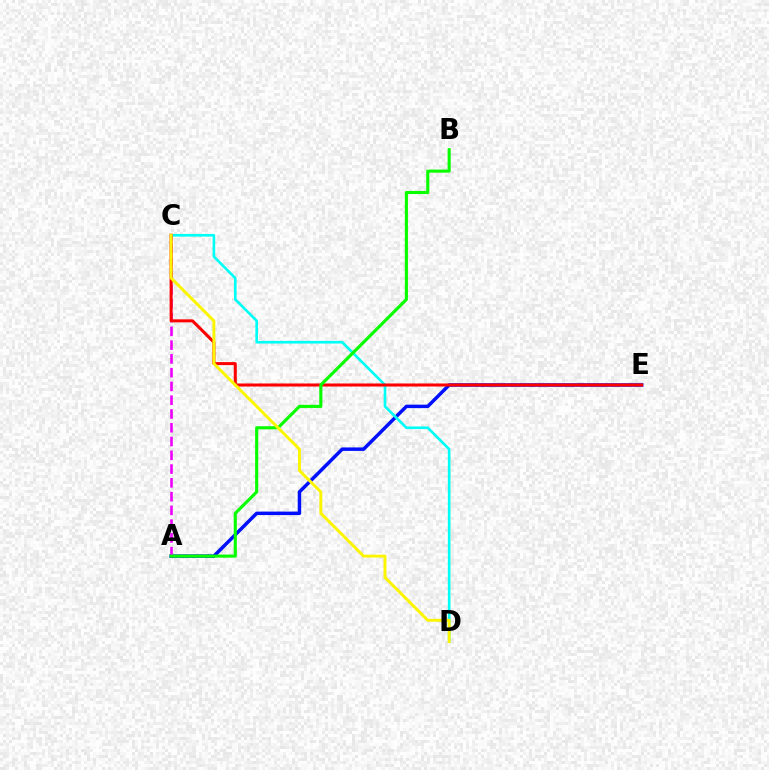{('A', 'E'): [{'color': '#0010ff', 'line_style': 'solid', 'thickness': 2.5}], ('C', 'D'): [{'color': '#00fff6', 'line_style': 'solid', 'thickness': 1.9}, {'color': '#fcf500', 'line_style': 'solid', 'thickness': 2.11}], ('A', 'C'): [{'color': '#ee00ff', 'line_style': 'dashed', 'thickness': 1.87}], ('C', 'E'): [{'color': '#ff0000', 'line_style': 'solid', 'thickness': 2.18}], ('A', 'B'): [{'color': '#08ff00', 'line_style': 'solid', 'thickness': 2.24}]}